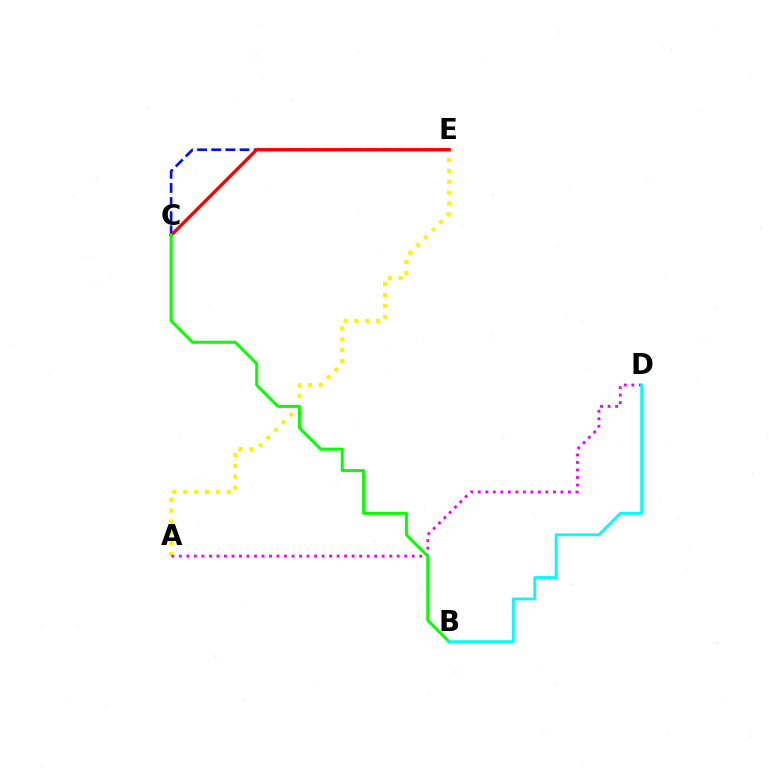{('A', 'E'): [{'color': '#fcf500', 'line_style': 'dotted', 'thickness': 2.96}], ('A', 'D'): [{'color': '#ee00ff', 'line_style': 'dotted', 'thickness': 2.04}], ('C', 'E'): [{'color': '#0010ff', 'line_style': 'dashed', 'thickness': 1.92}, {'color': '#ff0000', 'line_style': 'solid', 'thickness': 2.4}], ('B', 'C'): [{'color': '#08ff00', 'line_style': 'solid', 'thickness': 2.18}], ('B', 'D'): [{'color': '#00fff6', 'line_style': 'solid', 'thickness': 2.05}]}